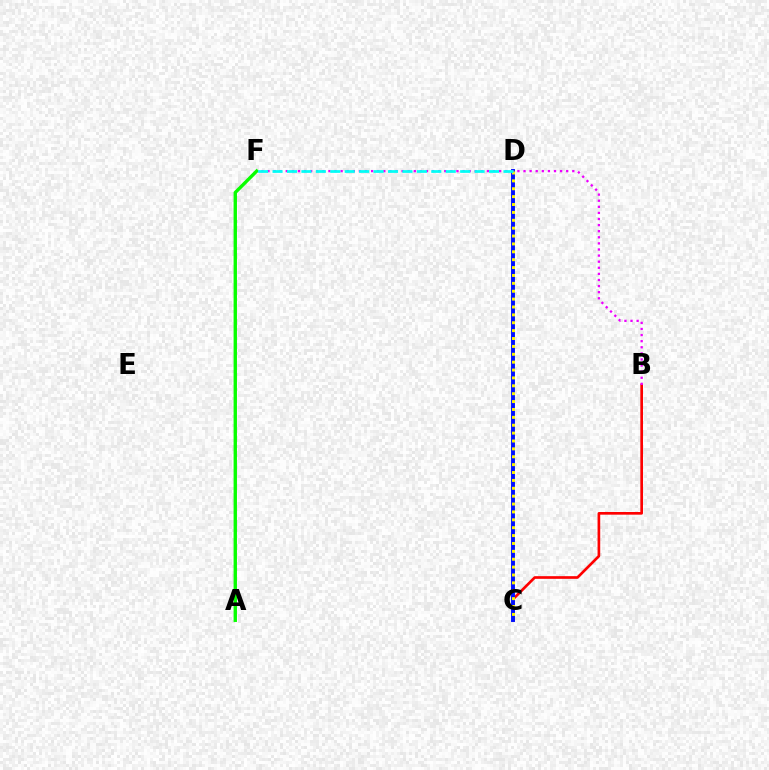{('B', 'C'): [{'color': '#ff0000', 'line_style': 'solid', 'thickness': 1.92}], ('C', 'D'): [{'color': '#0010ff', 'line_style': 'solid', 'thickness': 2.82}, {'color': '#fcf500', 'line_style': 'dotted', 'thickness': 2.14}], ('B', 'F'): [{'color': '#ee00ff', 'line_style': 'dotted', 'thickness': 1.66}], ('A', 'F'): [{'color': '#08ff00', 'line_style': 'solid', 'thickness': 2.43}], ('D', 'F'): [{'color': '#00fff6', 'line_style': 'dashed', 'thickness': 1.96}]}